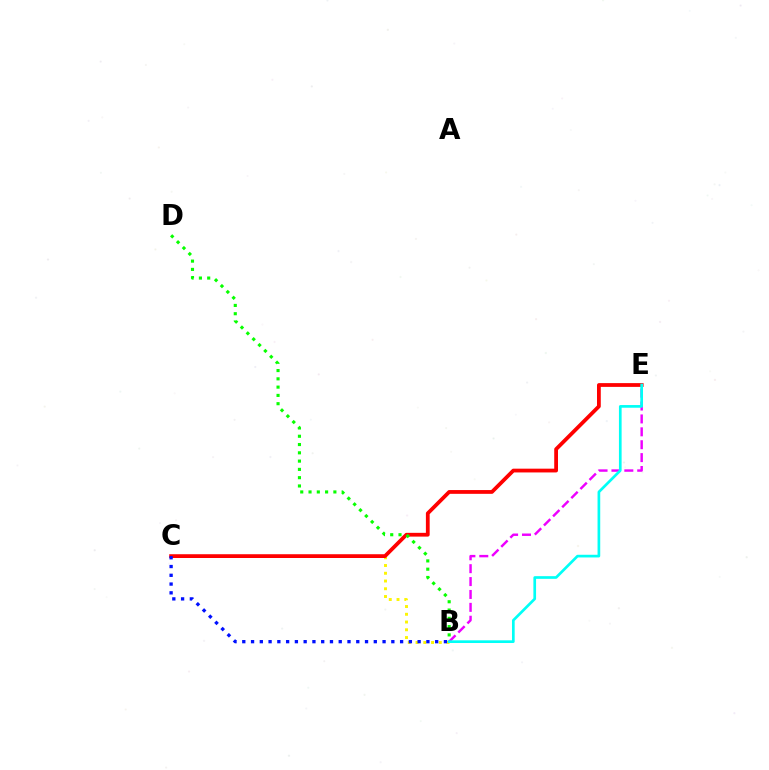{('B', 'C'): [{'color': '#fcf500', 'line_style': 'dotted', 'thickness': 2.11}, {'color': '#0010ff', 'line_style': 'dotted', 'thickness': 2.38}], ('B', 'E'): [{'color': '#ee00ff', 'line_style': 'dashed', 'thickness': 1.75}, {'color': '#00fff6', 'line_style': 'solid', 'thickness': 1.93}], ('C', 'E'): [{'color': '#ff0000', 'line_style': 'solid', 'thickness': 2.72}], ('B', 'D'): [{'color': '#08ff00', 'line_style': 'dotted', 'thickness': 2.25}]}